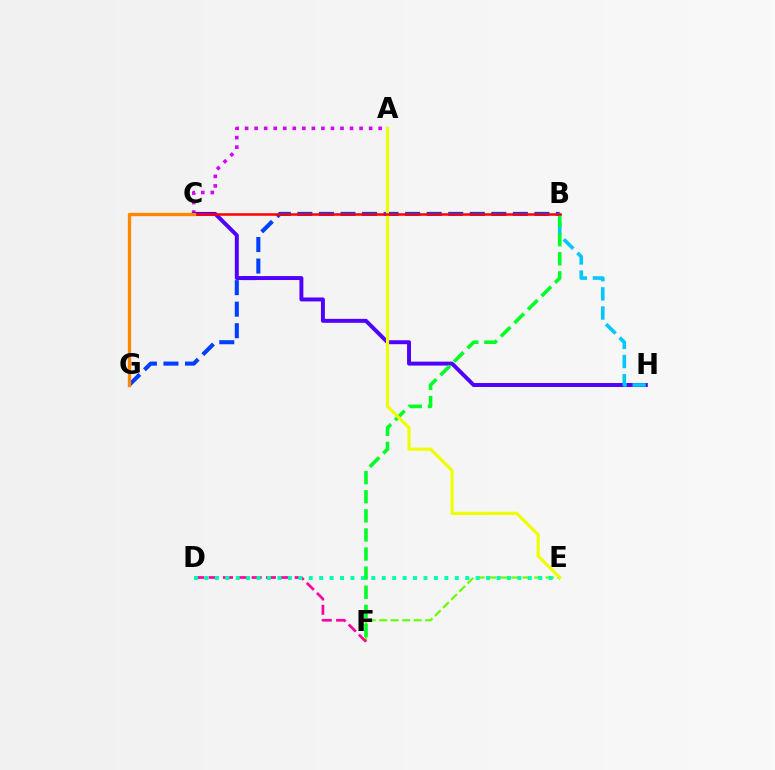{('A', 'C'): [{'color': '#d600ff', 'line_style': 'dotted', 'thickness': 2.59}], ('E', 'F'): [{'color': '#66ff00', 'line_style': 'dashed', 'thickness': 1.56}], ('D', 'F'): [{'color': '#ff00a0', 'line_style': 'dashed', 'thickness': 1.95}], ('D', 'E'): [{'color': '#00ffaf', 'line_style': 'dotted', 'thickness': 2.83}], ('B', 'G'): [{'color': '#003fff', 'line_style': 'dashed', 'thickness': 2.93}], ('C', 'H'): [{'color': '#4f00ff', 'line_style': 'solid', 'thickness': 2.83}], ('B', 'H'): [{'color': '#00c7ff', 'line_style': 'dashed', 'thickness': 2.6}], ('B', 'F'): [{'color': '#00ff27', 'line_style': 'dashed', 'thickness': 2.59}], ('A', 'E'): [{'color': '#eeff00', 'line_style': 'solid', 'thickness': 2.26}], ('B', 'C'): [{'color': '#ff0000', 'line_style': 'solid', 'thickness': 1.81}], ('C', 'G'): [{'color': '#ff8800', 'line_style': 'solid', 'thickness': 2.39}]}